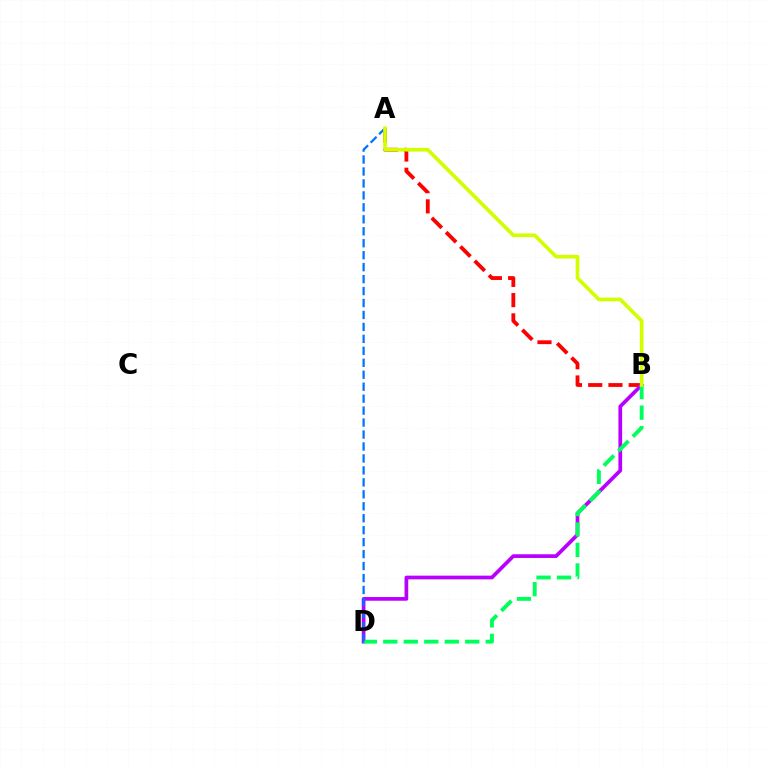{('A', 'B'): [{'color': '#ff0000', 'line_style': 'dashed', 'thickness': 2.75}, {'color': '#d1ff00', 'line_style': 'solid', 'thickness': 2.66}], ('B', 'D'): [{'color': '#b900ff', 'line_style': 'solid', 'thickness': 2.67}, {'color': '#00ff5c', 'line_style': 'dashed', 'thickness': 2.78}], ('A', 'D'): [{'color': '#0074ff', 'line_style': 'dashed', 'thickness': 1.62}]}